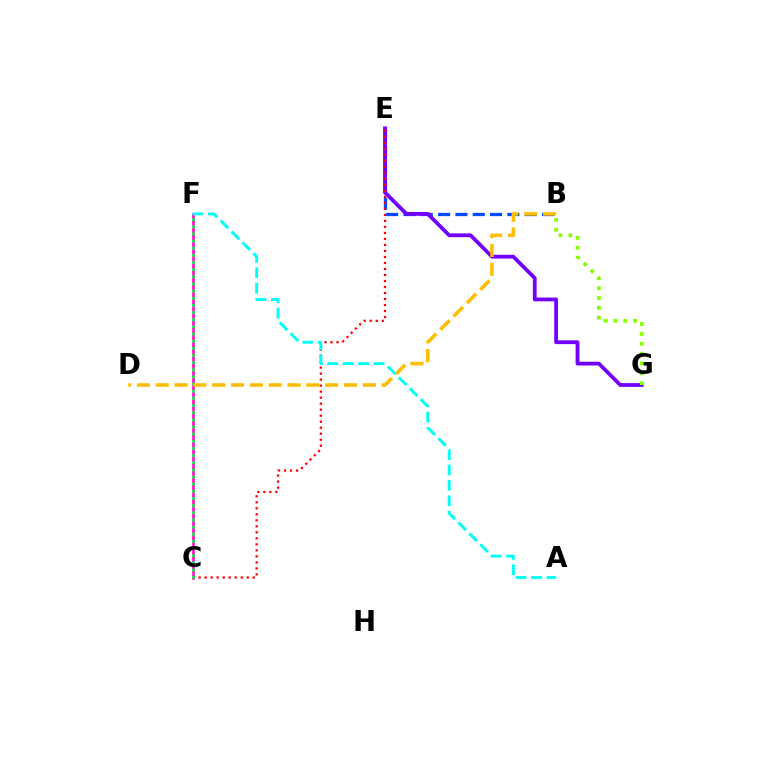{('B', 'E'): [{'color': '#004bff', 'line_style': 'dashed', 'thickness': 2.35}], ('E', 'G'): [{'color': '#7200ff', 'line_style': 'solid', 'thickness': 2.73}], ('C', 'E'): [{'color': '#ff0000', 'line_style': 'dotted', 'thickness': 1.63}], ('C', 'F'): [{'color': '#ff00cf', 'line_style': 'solid', 'thickness': 1.83}, {'color': '#00ff39', 'line_style': 'dotted', 'thickness': 1.94}], ('A', 'F'): [{'color': '#00fff6', 'line_style': 'dashed', 'thickness': 2.1}], ('B', 'D'): [{'color': '#ffbd00', 'line_style': 'dashed', 'thickness': 2.56}], ('B', 'G'): [{'color': '#84ff00', 'line_style': 'dotted', 'thickness': 2.67}]}